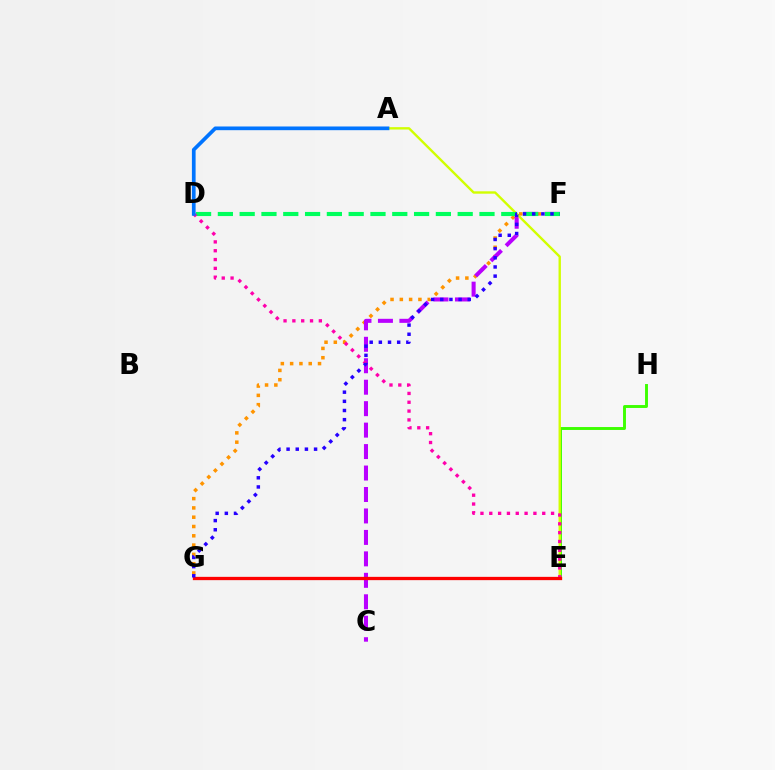{('F', 'G'): [{'color': '#ff9400', 'line_style': 'dotted', 'thickness': 2.53}, {'color': '#2500ff', 'line_style': 'dotted', 'thickness': 2.49}], ('C', 'F'): [{'color': '#b900ff', 'line_style': 'dashed', 'thickness': 2.92}], ('E', 'H'): [{'color': '#3dff00', 'line_style': 'solid', 'thickness': 2.1}], ('A', 'E'): [{'color': '#d1ff00', 'line_style': 'solid', 'thickness': 1.71}], ('D', 'F'): [{'color': '#00ff5c', 'line_style': 'dashed', 'thickness': 2.96}], ('E', 'G'): [{'color': '#00fff6', 'line_style': 'solid', 'thickness': 2.01}, {'color': '#ff0000', 'line_style': 'solid', 'thickness': 2.37}], ('D', 'E'): [{'color': '#ff00ac', 'line_style': 'dotted', 'thickness': 2.4}], ('A', 'D'): [{'color': '#0074ff', 'line_style': 'solid', 'thickness': 2.66}]}